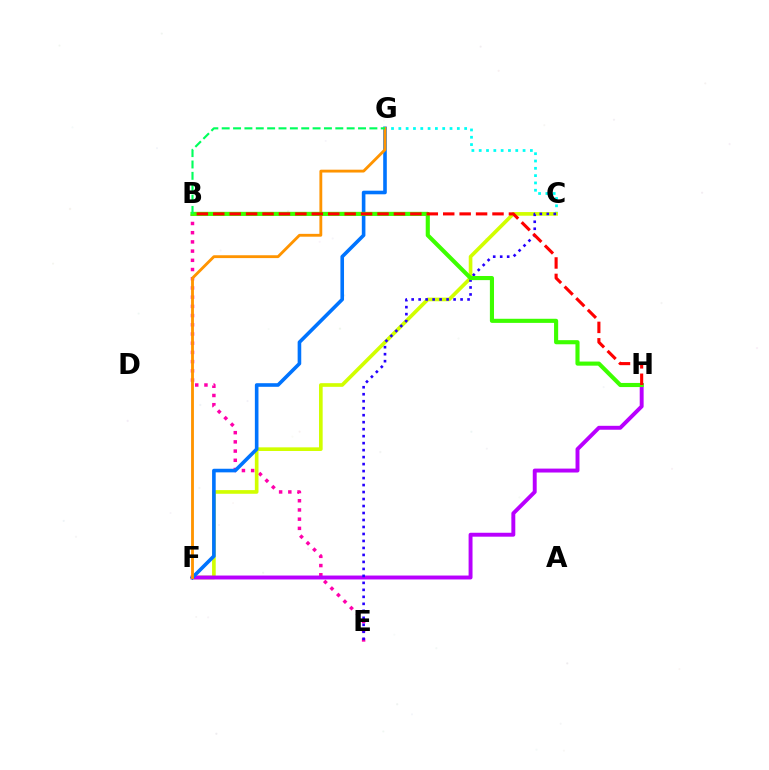{('C', 'G'): [{'color': '#00fff6', 'line_style': 'dotted', 'thickness': 1.99}], ('B', 'E'): [{'color': '#ff00ac', 'line_style': 'dotted', 'thickness': 2.5}], ('C', 'F'): [{'color': '#d1ff00', 'line_style': 'solid', 'thickness': 2.63}], ('F', 'H'): [{'color': '#b900ff', 'line_style': 'solid', 'thickness': 2.82}], ('C', 'E'): [{'color': '#2500ff', 'line_style': 'dotted', 'thickness': 1.9}], ('F', 'G'): [{'color': '#0074ff', 'line_style': 'solid', 'thickness': 2.6}, {'color': '#ff9400', 'line_style': 'solid', 'thickness': 2.04}], ('B', 'H'): [{'color': '#3dff00', 'line_style': 'solid', 'thickness': 2.96}, {'color': '#ff0000', 'line_style': 'dashed', 'thickness': 2.23}], ('B', 'G'): [{'color': '#00ff5c', 'line_style': 'dashed', 'thickness': 1.54}]}